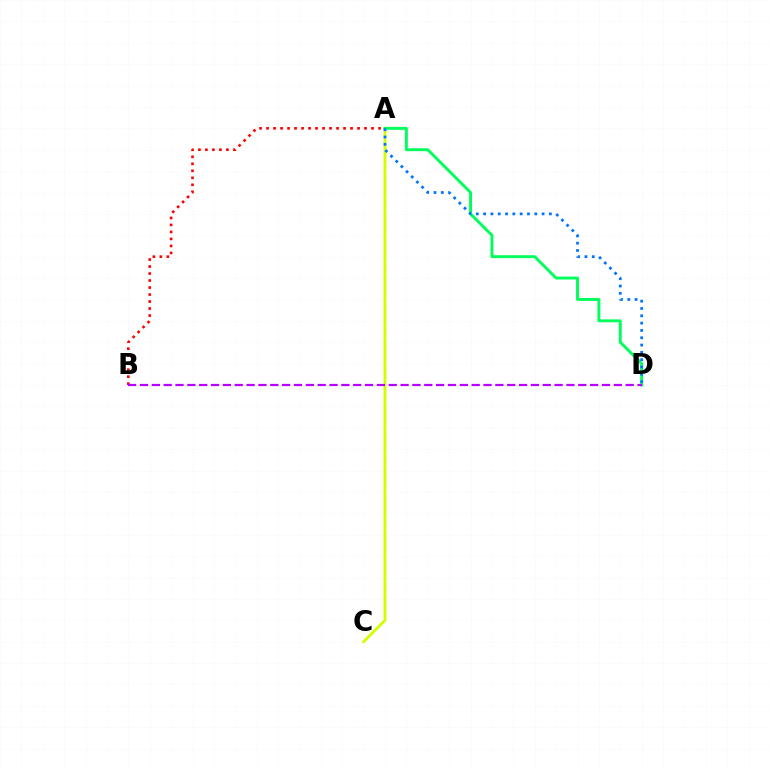{('A', 'C'): [{'color': '#d1ff00', 'line_style': 'solid', 'thickness': 2.05}], ('A', 'D'): [{'color': '#00ff5c', 'line_style': 'solid', 'thickness': 2.1}, {'color': '#0074ff', 'line_style': 'dotted', 'thickness': 1.99}], ('A', 'B'): [{'color': '#ff0000', 'line_style': 'dotted', 'thickness': 1.9}], ('B', 'D'): [{'color': '#b900ff', 'line_style': 'dashed', 'thickness': 1.61}]}